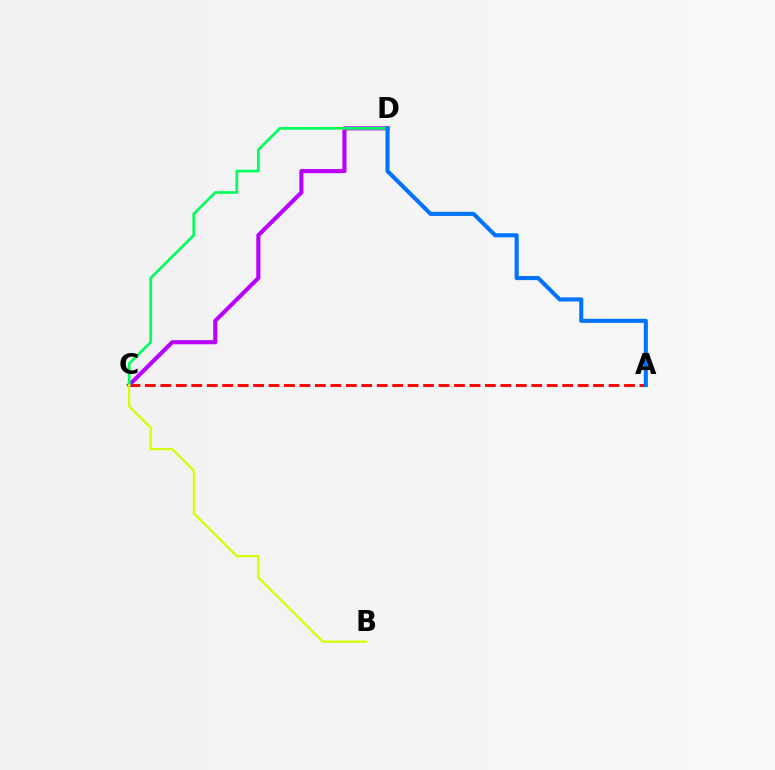{('A', 'C'): [{'color': '#ff0000', 'line_style': 'dashed', 'thickness': 2.1}], ('C', 'D'): [{'color': '#b900ff', 'line_style': 'solid', 'thickness': 2.96}, {'color': '#00ff5c', 'line_style': 'solid', 'thickness': 1.95}], ('B', 'C'): [{'color': '#d1ff00', 'line_style': 'solid', 'thickness': 1.58}], ('A', 'D'): [{'color': '#0074ff', 'line_style': 'solid', 'thickness': 2.95}]}